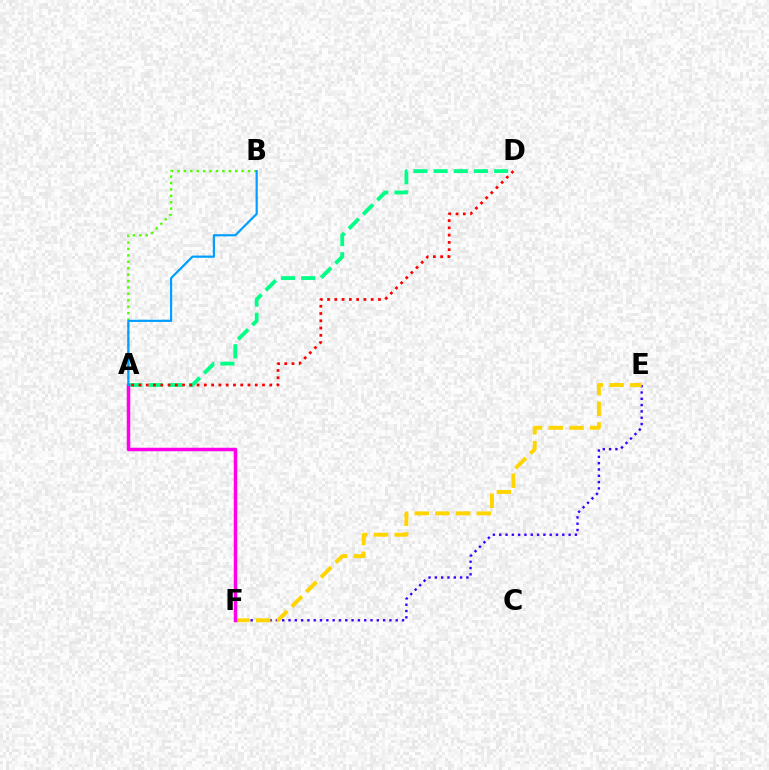{('A', 'D'): [{'color': '#00ff86', 'line_style': 'dashed', 'thickness': 2.74}, {'color': '#ff0000', 'line_style': 'dotted', 'thickness': 1.97}], ('A', 'B'): [{'color': '#4fff00', 'line_style': 'dotted', 'thickness': 1.74}, {'color': '#009eff', 'line_style': 'solid', 'thickness': 1.58}], ('E', 'F'): [{'color': '#3700ff', 'line_style': 'dotted', 'thickness': 1.71}, {'color': '#ffd500', 'line_style': 'dashed', 'thickness': 2.81}], ('A', 'F'): [{'color': '#ff00ed', 'line_style': 'solid', 'thickness': 2.51}]}